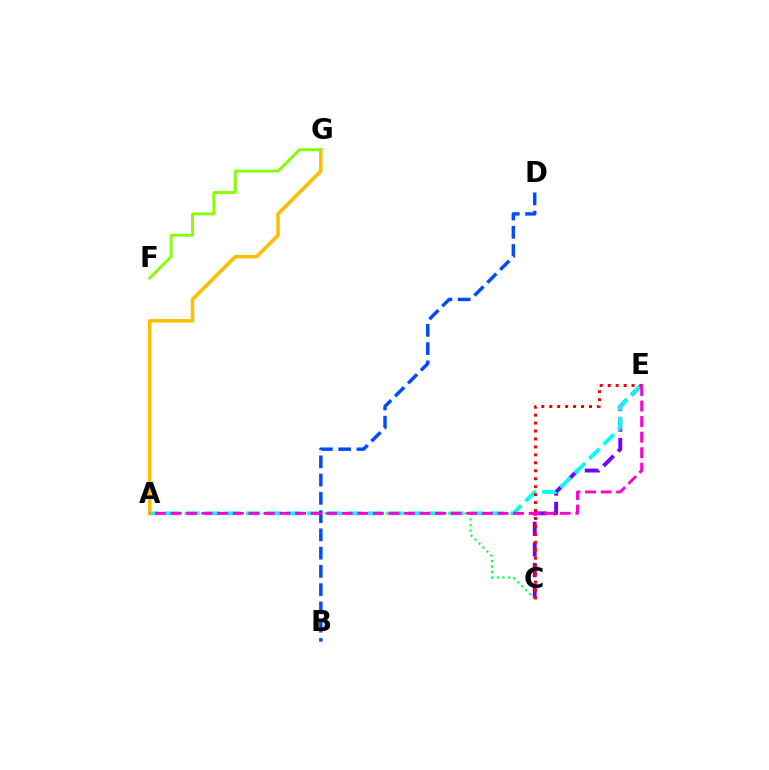{('C', 'E'): [{'color': '#7200ff', 'line_style': 'dashed', 'thickness': 2.8}, {'color': '#ff0000', 'line_style': 'dotted', 'thickness': 2.16}], ('A', 'C'): [{'color': '#00ff39', 'line_style': 'dotted', 'thickness': 1.52}], ('A', 'E'): [{'color': '#00fff6', 'line_style': 'dashed', 'thickness': 2.76}, {'color': '#ff00cf', 'line_style': 'dashed', 'thickness': 2.11}], ('B', 'D'): [{'color': '#004bff', 'line_style': 'dashed', 'thickness': 2.48}], ('A', 'G'): [{'color': '#ffbd00', 'line_style': 'solid', 'thickness': 2.55}], ('F', 'G'): [{'color': '#84ff00', 'line_style': 'solid', 'thickness': 2.08}]}